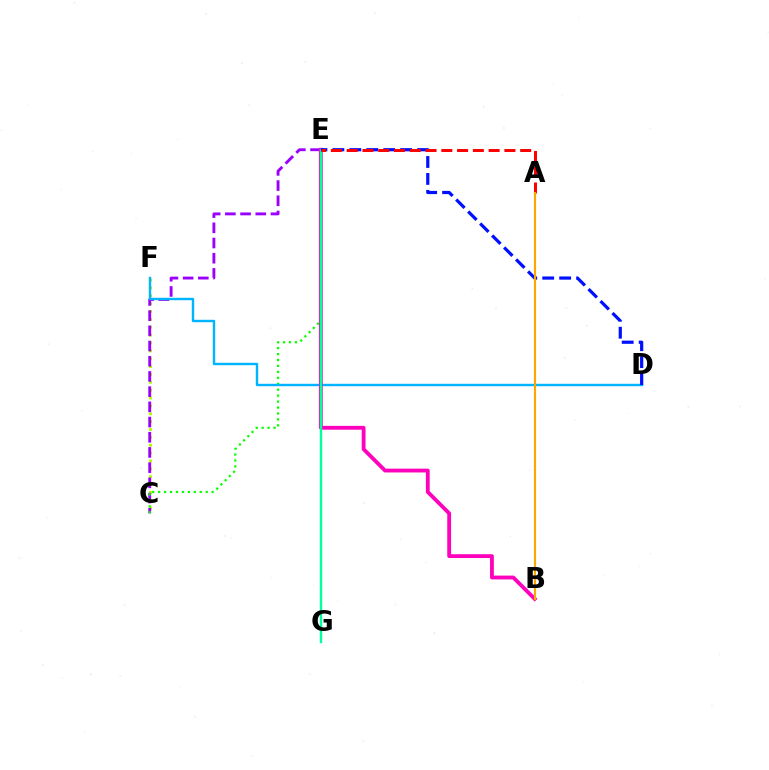{('C', 'F'): [{'color': '#b3ff00', 'line_style': 'dotted', 'thickness': 2.14}], ('C', 'E'): [{'color': '#9b00ff', 'line_style': 'dashed', 'thickness': 2.06}, {'color': '#08ff00', 'line_style': 'dotted', 'thickness': 1.61}], ('D', 'F'): [{'color': '#00b5ff', 'line_style': 'solid', 'thickness': 1.73}], ('B', 'E'): [{'color': '#ff00bd', 'line_style': 'solid', 'thickness': 2.75}], ('E', 'G'): [{'color': '#00ff9d', 'line_style': 'solid', 'thickness': 1.71}], ('D', 'E'): [{'color': '#0010ff', 'line_style': 'dashed', 'thickness': 2.3}], ('A', 'E'): [{'color': '#ff0000', 'line_style': 'dashed', 'thickness': 2.14}], ('A', 'B'): [{'color': '#ffa500', 'line_style': 'solid', 'thickness': 1.54}]}